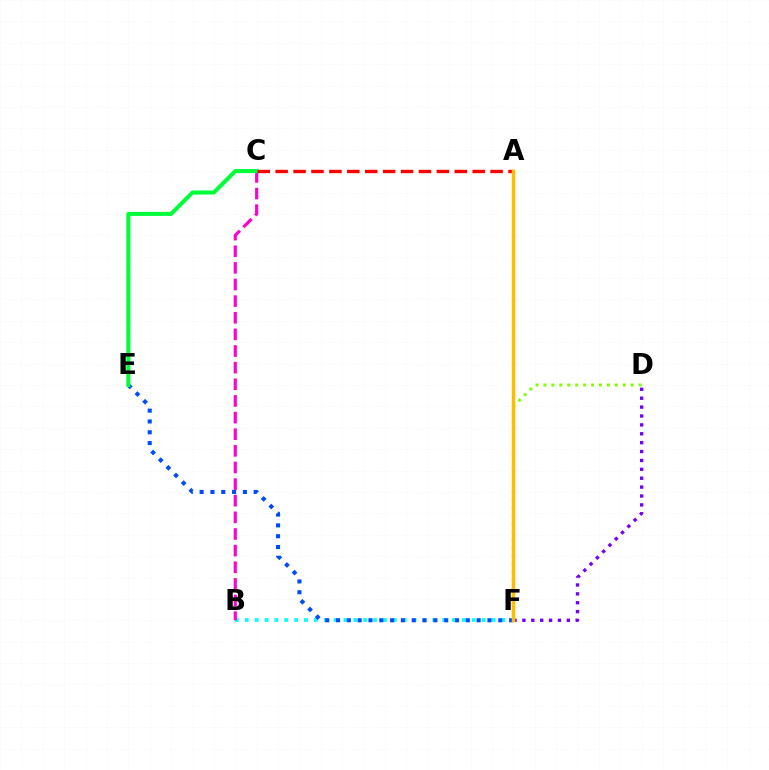{('B', 'F'): [{'color': '#00fff6', 'line_style': 'dotted', 'thickness': 2.68}], ('B', 'C'): [{'color': '#ff00cf', 'line_style': 'dashed', 'thickness': 2.26}], ('D', 'F'): [{'color': '#84ff00', 'line_style': 'dotted', 'thickness': 2.16}, {'color': '#7200ff', 'line_style': 'dotted', 'thickness': 2.42}], ('E', 'F'): [{'color': '#004bff', 'line_style': 'dotted', 'thickness': 2.94}], ('C', 'E'): [{'color': '#00ff39', 'line_style': 'solid', 'thickness': 2.93}], ('A', 'C'): [{'color': '#ff0000', 'line_style': 'dashed', 'thickness': 2.43}], ('A', 'F'): [{'color': '#ffbd00', 'line_style': 'solid', 'thickness': 2.52}]}